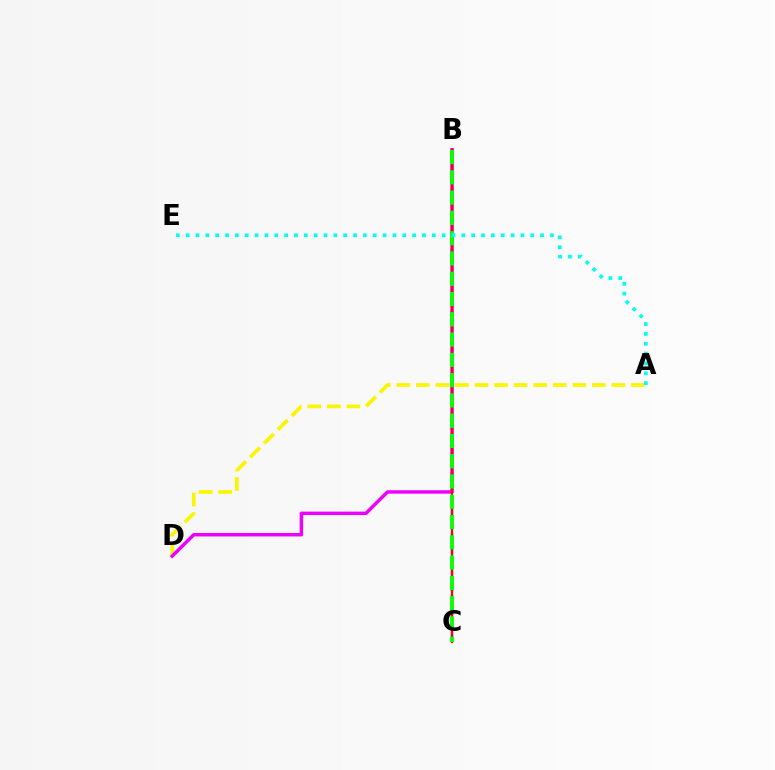{('B', 'C'): [{'color': '#0010ff', 'line_style': 'dashed', 'thickness': 1.68}, {'color': '#ff0000', 'line_style': 'solid', 'thickness': 1.57}, {'color': '#08ff00', 'line_style': 'dashed', 'thickness': 2.75}], ('A', 'D'): [{'color': '#fcf500', 'line_style': 'dashed', 'thickness': 2.66}], ('B', 'D'): [{'color': '#ee00ff', 'line_style': 'solid', 'thickness': 2.49}], ('A', 'E'): [{'color': '#00fff6', 'line_style': 'dotted', 'thickness': 2.68}]}